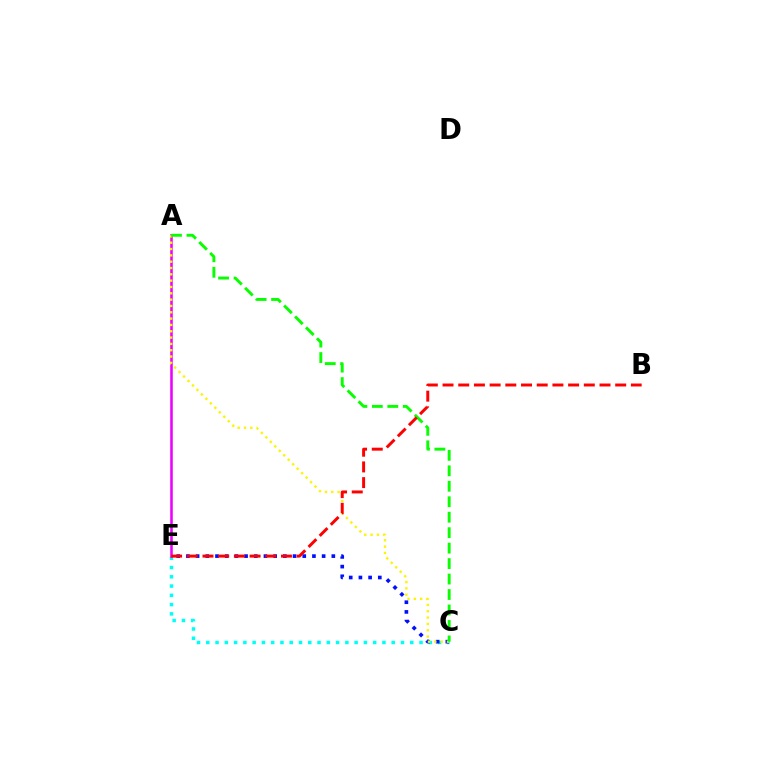{('C', 'E'): [{'color': '#00fff6', 'line_style': 'dotted', 'thickness': 2.52}, {'color': '#0010ff', 'line_style': 'dotted', 'thickness': 2.63}], ('A', 'E'): [{'color': '#ee00ff', 'line_style': 'solid', 'thickness': 1.84}], ('A', 'C'): [{'color': '#fcf500', 'line_style': 'dotted', 'thickness': 1.72}, {'color': '#08ff00', 'line_style': 'dashed', 'thickness': 2.1}], ('B', 'E'): [{'color': '#ff0000', 'line_style': 'dashed', 'thickness': 2.13}]}